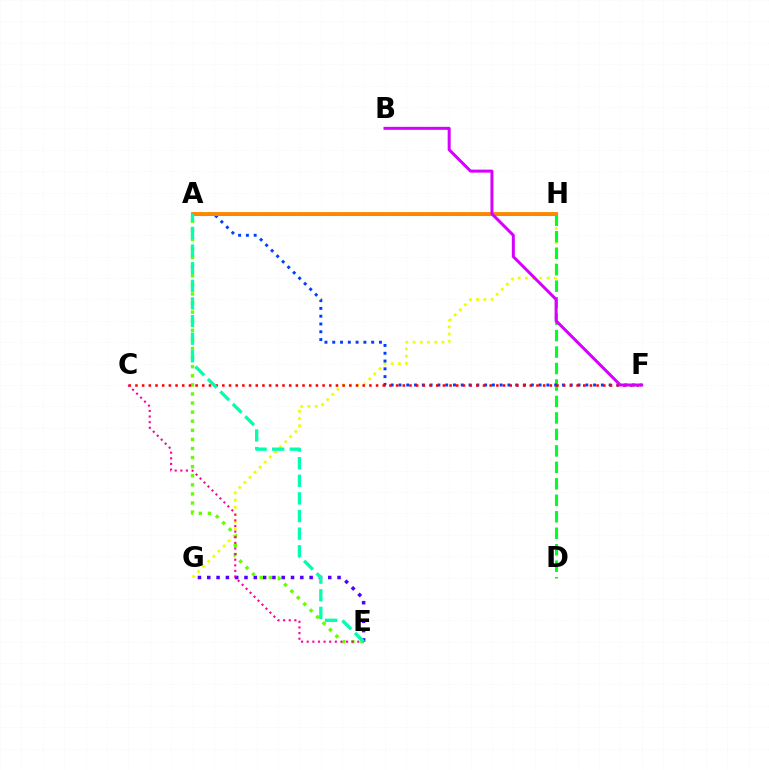{('G', 'H'): [{'color': '#eeff00', 'line_style': 'dotted', 'thickness': 1.96}], ('D', 'H'): [{'color': '#00ff27', 'line_style': 'dashed', 'thickness': 2.24}], ('A', 'H'): [{'color': '#00c7ff', 'line_style': 'solid', 'thickness': 2.26}, {'color': '#ff8800', 'line_style': 'solid', 'thickness': 2.78}], ('A', 'F'): [{'color': '#003fff', 'line_style': 'dotted', 'thickness': 2.12}], ('E', 'G'): [{'color': '#4f00ff', 'line_style': 'dotted', 'thickness': 2.53}], ('A', 'E'): [{'color': '#66ff00', 'line_style': 'dotted', 'thickness': 2.47}, {'color': '#00ffaf', 'line_style': 'dashed', 'thickness': 2.39}], ('C', 'F'): [{'color': '#ff0000', 'line_style': 'dotted', 'thickness': 1.82}], ('C', 'E'): [{'color': '#ff00a0', 'line_style': 'dotted', 'thickness': 1.53}], ('B', 'F'): [{'color': '#d600ff', 'line_style': 'solid', 'thickness': 2.16}]}